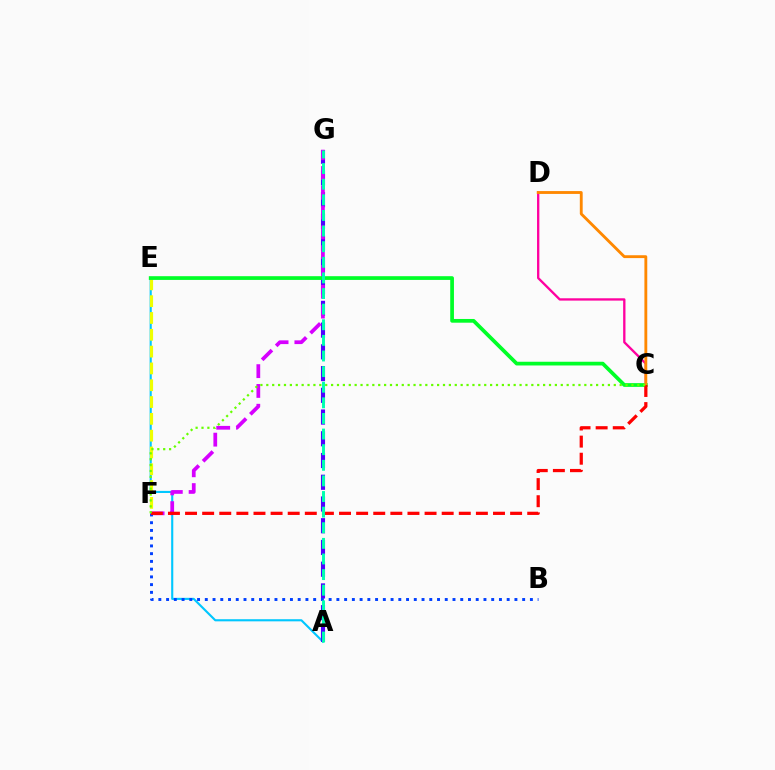{('A', 'E'): [{'color': '#00c7ff', 'line_style': 'solid', 'thickness': 1.53}], ('A', 'G'): [{'color': '#4f00ff', 'line_style': 'dashed', 'thickness': 2.95}, {'color': '#00ffaf', 'line_style': 'dashed', 'thickness': 2.12}], ('C', 'D'): [{'color': '#ff00a0', 'line_style': 'solid', 'thickness': 1.67}, {'color': '#ff8800', 'line_style': 'solid', 'thickness': 2.05}], ('F', 'G'): [{'color': '#d600ff', 'line_style': 'dashed', 'thickness': 2.69}], ('E', 'F'): [{'color': '#eeff00', 'line_style': 'dashed', 'thickness': 2.28}], ('C', 'E'): [{'color': '#00ff27', 'line_style': 'solid', 'thickness': 2.68}], ('B', 'F'): [{'color': '#003fff', 'line_style': 'dotted', 'thickness': 2.1}], ('C', 'F'): [{'color': '#ff0000', 'line_style': 'dashed', 'thickness': 2.32}, {'color': '#66ff00', 'line_style': 'dotted', 'thickness': 1.6}]}